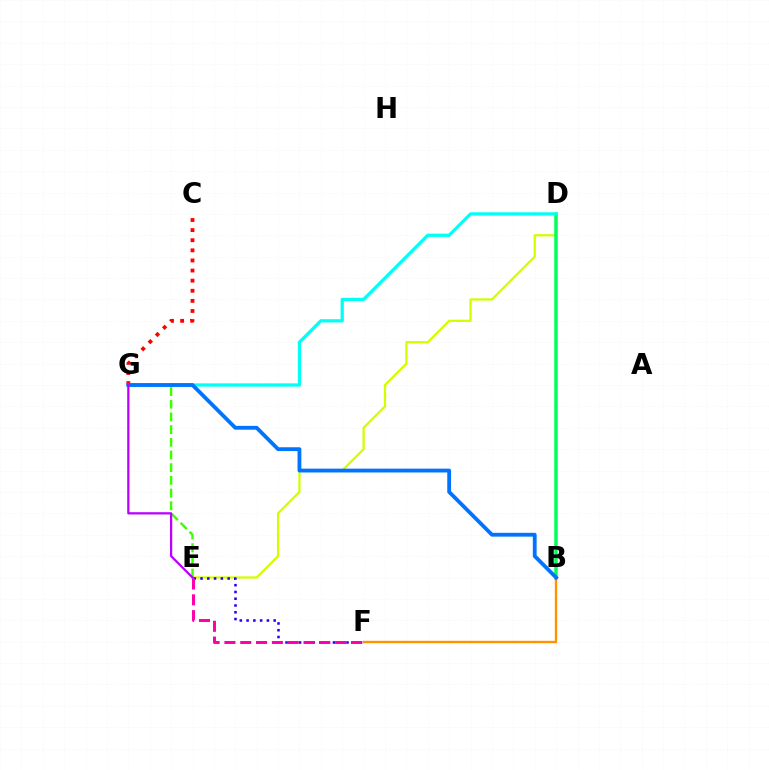{('D', 'E'): [{'color': '#d1ff00', 'line_style': 'solid', 'thickness': 1.63}], ('B', 'D'): [{'color': '#00ff5c', 'line_style': 'solid', 'thickness': 2.52}], ('E', 'G'): [{'color': '#3dff00', 'line_style': 'dashed', 'thickness': 1.72}, {'color': '#b900ff', 'line_style': 'solid', 'thickness': 1.62}], ('C', 'G'): [{'color': '#ff0000', 'line_style': 'dotted', 'thickness': 2.75}], ('E', 'F'): [{'color': '#2500ff', 'line_style': 'dotted', 'thickness': 1.84}, {'color': '#ff00ac', 'line_style': 'dashed', 'thickness': 2.15}], ('B', 'F'): [{'color': '#ff9400', 'line_style': 'solid', 'thickness': 1.71}], ('D', 'G'): [{'color': '#00fff6', 'line_style': 'solid', 'thickness': 2.34}], ('B', 'G'): [{'color': '#0074ff', 'line_style': 'solid', 'thickness': 2.75}]}